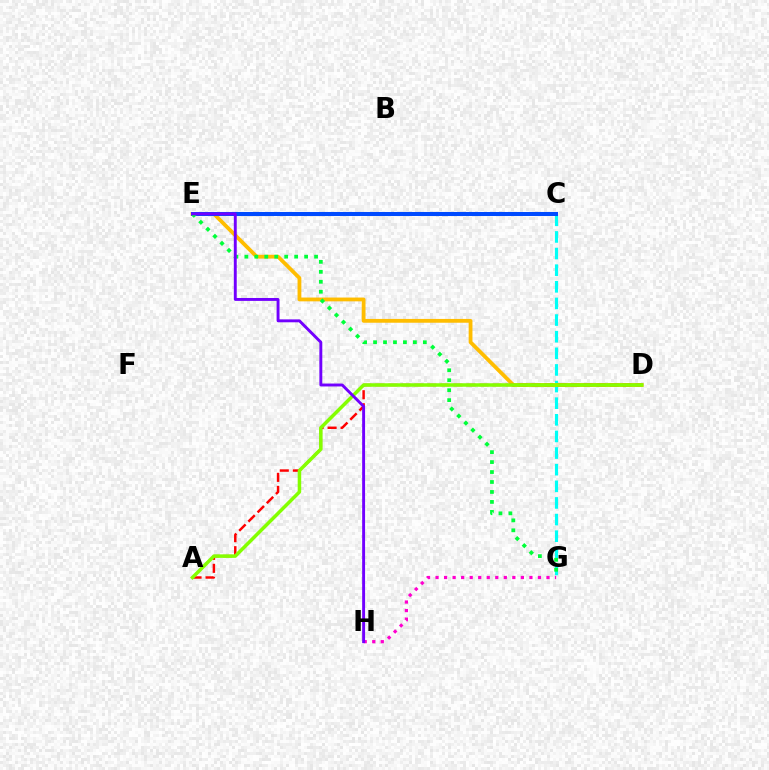{('C', 'G'): [{'color': '#00fff6', 'line_style': 'dashed', 'thickness': 2.26}], ('D', 'E'): [{'color': '#ffbd00', 'line_style': 'solid', 'thickness': 2.73}], ('C', 'E'): [{'color': '#004bff', 'line_style': 'solid', 'thickness': 2.9}], ('A', 'D'): [{'color': '#ff0000', 'line_style': 'dashed', 'thickness': 1.77}, {'color': '#84ff00', 'line_style': 'solid', 'thickness': 2.53}], ('E', 'G'): [{'color': '#00ff39', 'line_style': 'dotted', 'thickness': 2.71}], ('G', 'H'): [{'color': '#ff00cf', 'line_style': 'dotted', 'thickness': 2.32}], ('E', 'H'): [{'color': '#7200ff', 'line_style': 'solid', 'thickness': 2.1}]}